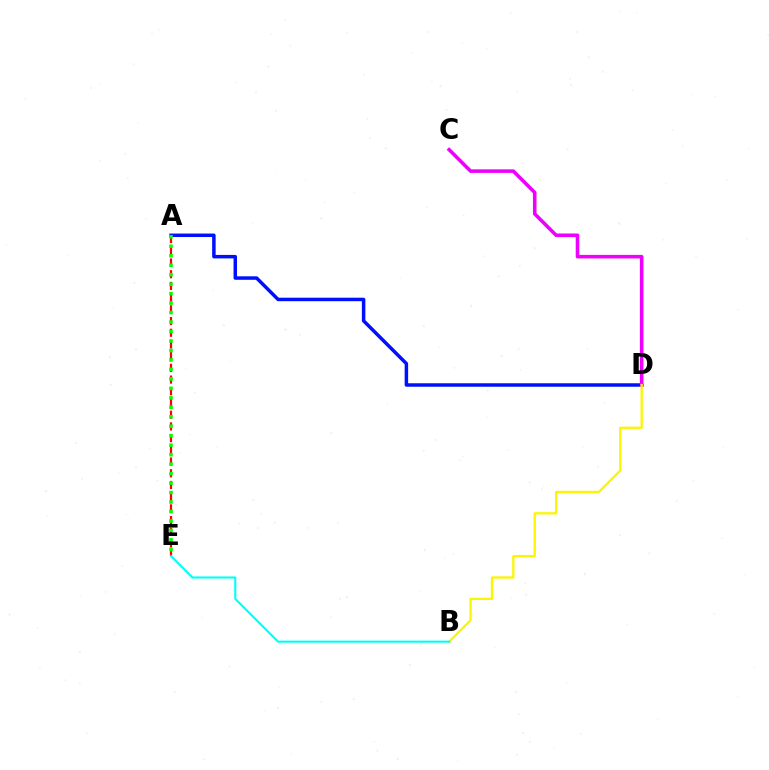{('A', 'E'): [{'color': '#ff0000', 'line_style': 'dashed', 'thickness': 1.59}, {'color': '#08ff00', 'line_style': 'dotted', 'thickness': 2.57}], ('A', 'D'): [{'color': '#0010ff', 'line_style': 'solid', 'thickness': 2.51}], ('C', 'D'): [{'color': '#ee00ff', 'line_style': 'solid', 'thickness': 2.57}], ('B', 'D'): [{'color': '#fcf500', 'line_style': 'solid', 'thickness': 1.65}], ('B', 'E'): [{'color': '#00fff6', 'line_style': 'solid', 'thickness': 1.51}]}